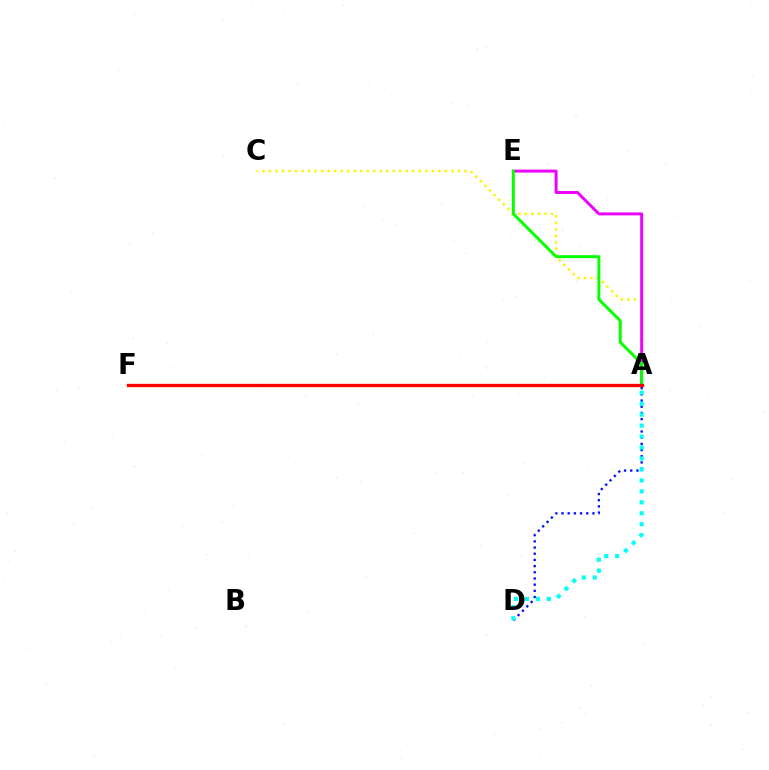{('A', 'C'): [{'color': '#fcf500', 'line_style': 'dotted', 'thickness': 1.77}], ('A', 'E'): [{'color': '#ee00ff', 'line_style': 'solid', 'thickness': 2.12}, {'color': '#08ff00', 'line_style': 'solid', 'thickness': 2.15}], ('A', 'D'): [{'color': '#0010ff', 'line_style': 'dotted', 'thickness': 1.68}, {'color': '#00fff6', 'line_style': 'dotted', 'thickness': 2.98}], ('A', 'F'): [{'color': '#ff0000', 'line_style': 'solid', 'thickness': 2.39}]}